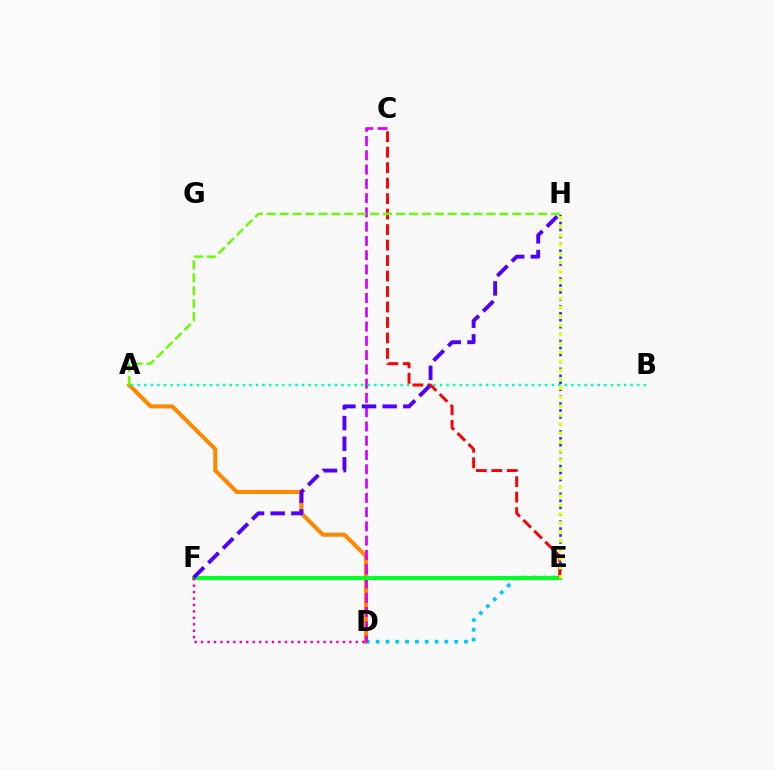{('A', 'D'): [{'color': '#ff8800', 'line_style': 'solid', 'thickness': 2.93}], ('D', 'E'): [{'color': '#00c7ff', 'line_style': 'dotted', 'thickness': 2.67}], ('C', 'D'): [{'color': '#d600ff', 'line_style': 'dashed', 'thickness': 1.94}], ('A', 'B'): [{'color': '#00ffaf', 'line_style': 'dotted', 'thickness': 1.79}], ('E', 'F'): [{'color': '#00ff27', 'line_style': 'solid', 'thickness': 2.84}], ('E', 'H'): [{'color': '#003fff', 'line_style': 'dotted', 'thickness': 1.89}, {'color': '#eeff00', 'line_style': 'dotted', 'thickness': 2.44}], ('C', 'E'): [{'color': '#ff0000', 'line_style': 'dashed', 'thickness': 2.1}], ('A', 'H'): [{'color': '#66ff00', 'line_style': 'dashed', 'thickness': 1.76}], ('D', 'F'): [{'color': '#ff00a0', 'line_style': 'dotted', 'thickness': 1.75}], ('F', 'H'): [{'color': '#4f00ff', 'line_style': 'dashed', 'thickness': 2.8}]}